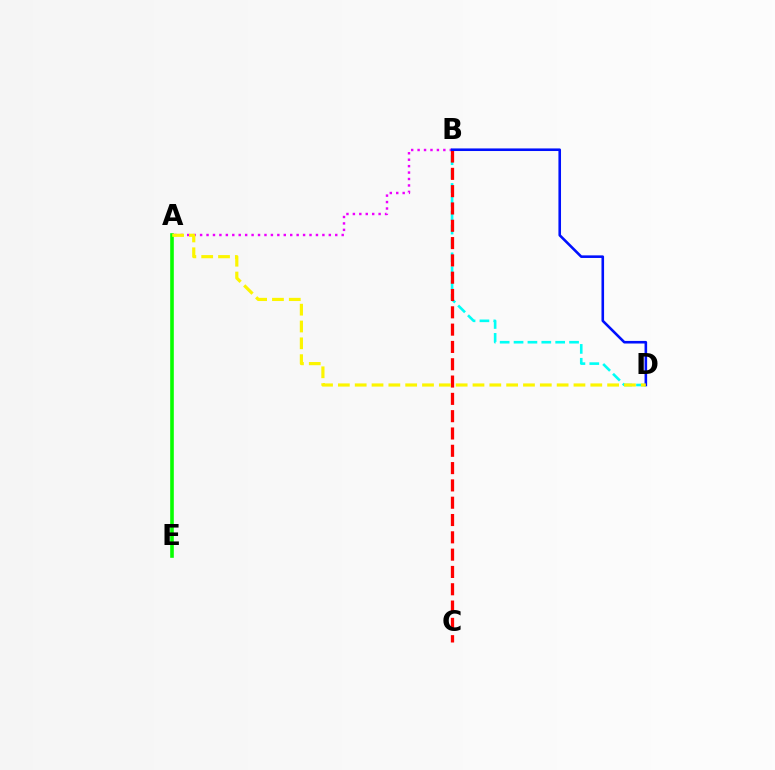{('A', 'E'): [{'color': '#08ff00', 'line_style': 'solid', 'thickness': 2.61}], ('A', 'B'): [{'color': '#ee00ff', 'line_style': 'dotted', 'thickness': 1.75}], ('B', 'D'): [{'color': '#00fff6', 'line_style': 'dashed', 'thickness': 1.89}, {'color': '#0010ff', 'line_style': 'solid', 'thickness': 1.87}], ('B', 'C'): [{'color': '#ff0000', 'line_style': 'dashed', 'thickness': 2.35}], ('A', 'D'): [{'color': '#fcf500', 'line_style': 'dashed', 'thickness': 2.29}]}